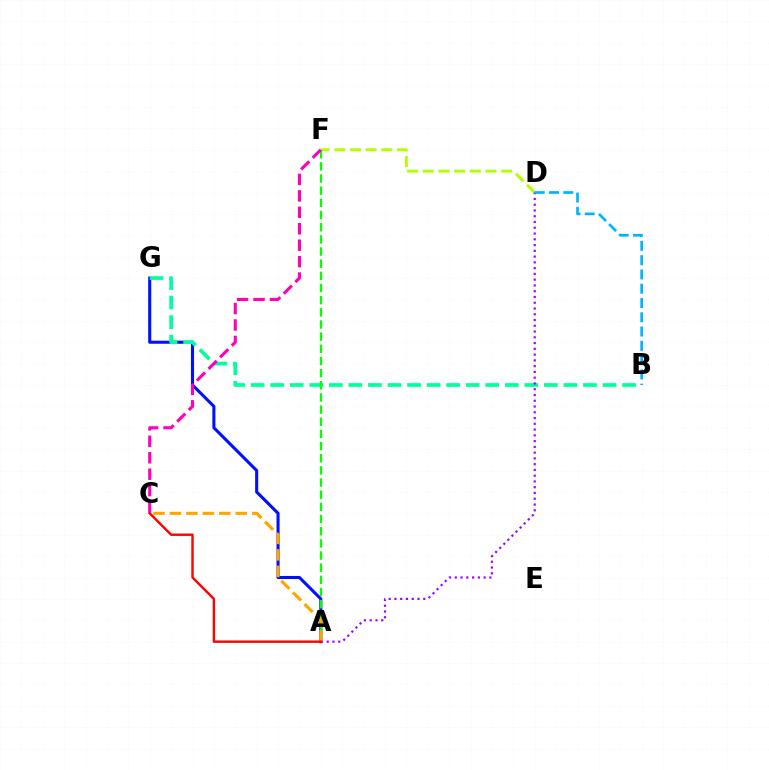{('A', 'G'): [{'color': '#0010ff', 'line_style': 'solid', 'thickness': 2.21}], ('D', 'F'): [{'color': '#b3ff00', 'line_style': 'dashed', 'thickness': 2.13}], ('B', 'G'): [{'color': '#00ff9d', 'line_style': 'dashed', 'thickness': 2.66}], ('A', 'F'): [{'color': '#08ff00', 'line_style': 'dashed', 'thickness': 1.65}], ('C', 'F'): [{'color': '#ff00bd', 'line_style': 'dashed', 'thickness': 2.23}], ('A', 'D'): [{'color': '#9b00ff', 'line_style': 'dotted', 'thickness': 1.57}], ('B', 'D'): [{'color': '#00b5ff', 'line_style': 'dashed', 'thickness': 1.94}], ('A', 'C'): [{'color': '#ffa500', 'line_style': 'dashed', 'thickness': 2.24}, {'color': '#ff0000', 'line_style': 'solid', 'thickness': 1.73}]}